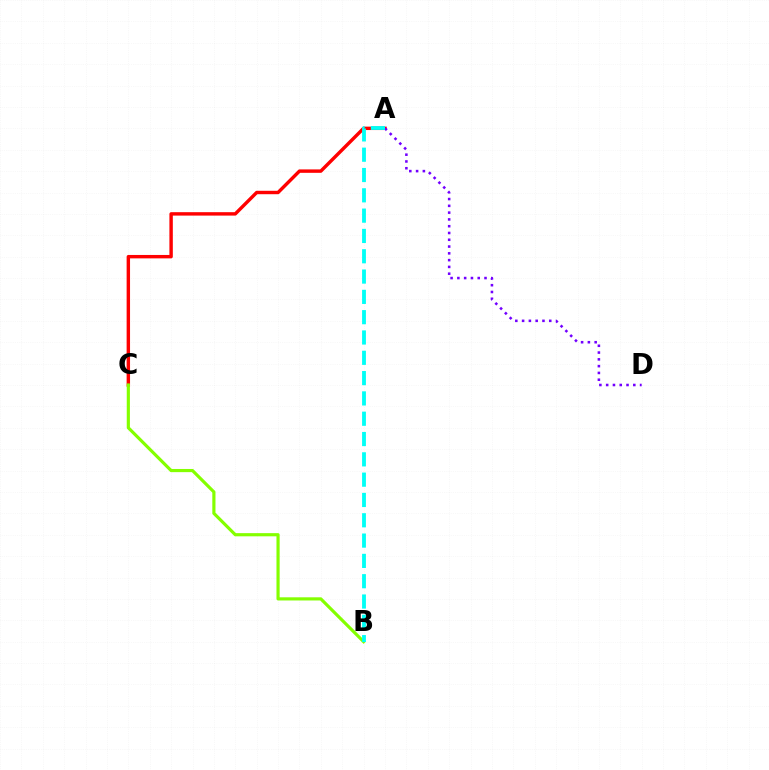{('A', 'C'): [{'color': '#ff0000', 'line_style': 'solid', 'thickness': 2.46}], ('A', 'D'): [{'color': '#7200ff', 'line_style': 'dotted', 'thickness': 1.84}], ('B', 'C'): [{'color': '#84ff00', 'line_style': 'solid', 'thickness': 2.28}], ('A', 'B'): [{'color': '#00fff6', 'line_style': 'dashed', 'thickness': 2.76}]}